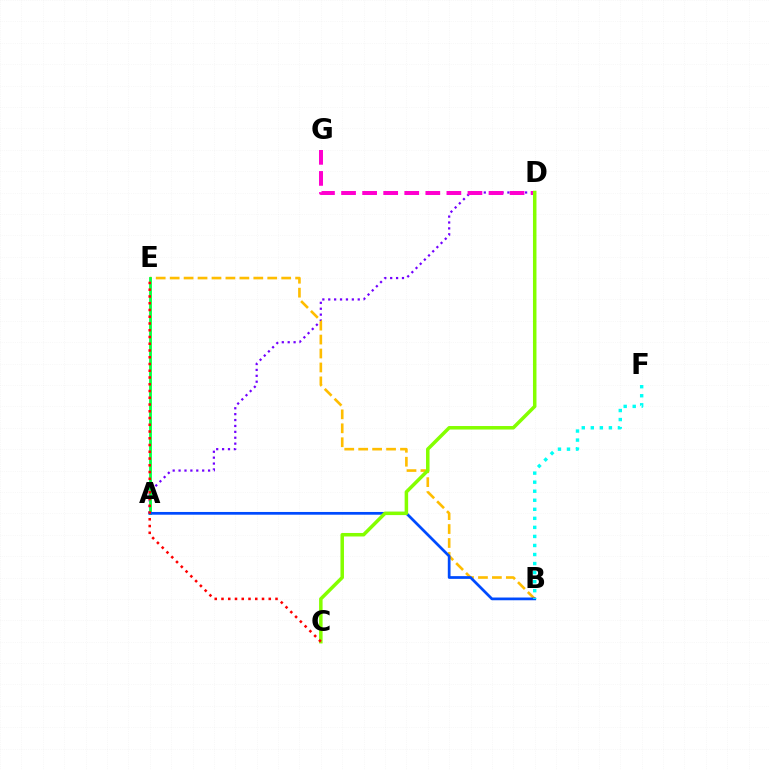{('A', 'D'): [{'color': '#7200ff', 'line_style': 'dotted', 'thickness': 1.6}], ('B', 'E'): [{'color': '#ffbd00', 'line_style': 'dashed', 'thickness': 1.89}], ('A', 'E'): [{'color': '#00ff39', 'line_style': 'solid', 'thickness': 2.0}], ('D', 'G'): [{'color': '#ff00cf', 'line_style': 'dashed', 'thickness': 2.86}], ('A', 'B'): [{'color': '#004bff', 'line_style': 'solid', 'thickness': 1.97}], ('C', 'D'): [{'color': '#84ff00', 'line_style': 'solid', 'thickness': 2.52}], ('C', 'E'): [{'color': '#ff0000', 'line_style': 'dotted', 'thickness': 1.83}], ('B', 'F'): [{'color': '#00fff6', 'line_style': 'dotted', 'thickness': 2.46}]}